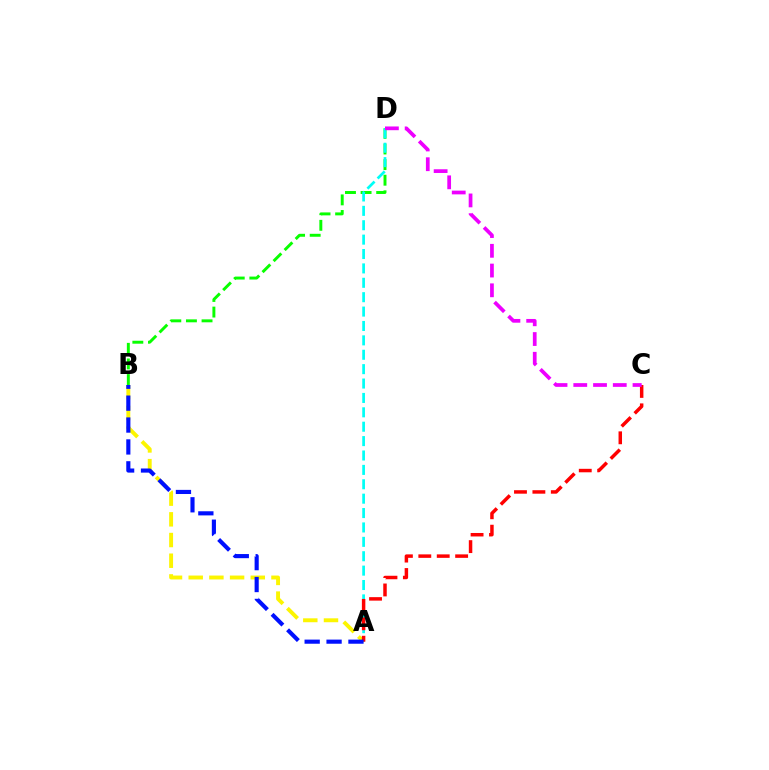{('B', 'D'): [{'color': '#08ff00', 'line_style': 'dashed', 'thickness': 2.12}], ('A', 'D'): [{'color': '#00fff6', 'line_style': 'dashed', 'thickness': 1.96}], ('A', 'B'): [{'color': '#fcf500', 'line_style': 'dashed', 'thickness': 2.81}, {'color': '#0010ff', 'line_style': 'dashed', 'thickness': 2.97}], ('A', 'C'): [{'color': '#ff0000', 'line_style': 'dashed', 'thickness': 2.5}], ('C', 'D'): [{'color': '#ee00ff', 'line_style': 'dashed', 'thickness': 2.68}]}